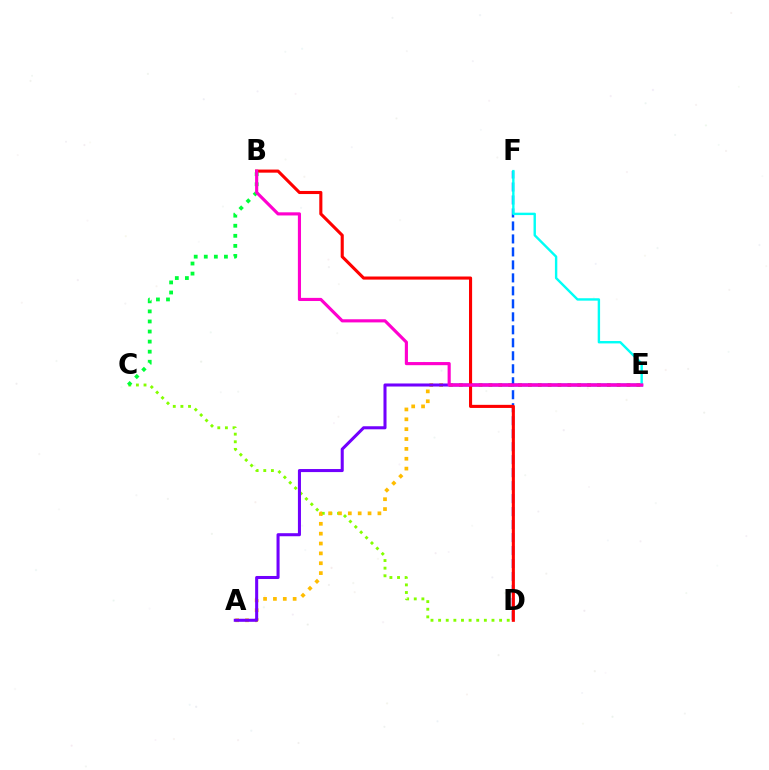{('C', 'D'): [{'color': '#84ff00', 'line_style': 'dotted', 'thickness': 2.07}], ('A', 'E'): [{'color': '#ffbd00', 'line_style': 'dotted', 'thickness': 2.68}, {'color': '#7200ff', 'line_style': 'solid', 'thickness': 2.2}], ('D', 'F'): [{'color': '#004bff', 'line_style': 'dashed', 'thickness': 1.76}], ('B', 'D'): [{'color': '#ff0000', 'line_style': 'solid', 'thickness': 2.23}], ('E', 'F'): [{'color': '#00fff6', 'line_style': 'solid', 'thickness': 1.73}], ('B', 'C'): [{'color': '#00ff39', 'line_style': 'dotted', 'thickness': 2.74}], ('B', 'E'): [{'color': '#ff00cf', 'line_style': 'solid', 'thickness': 2.26}]}